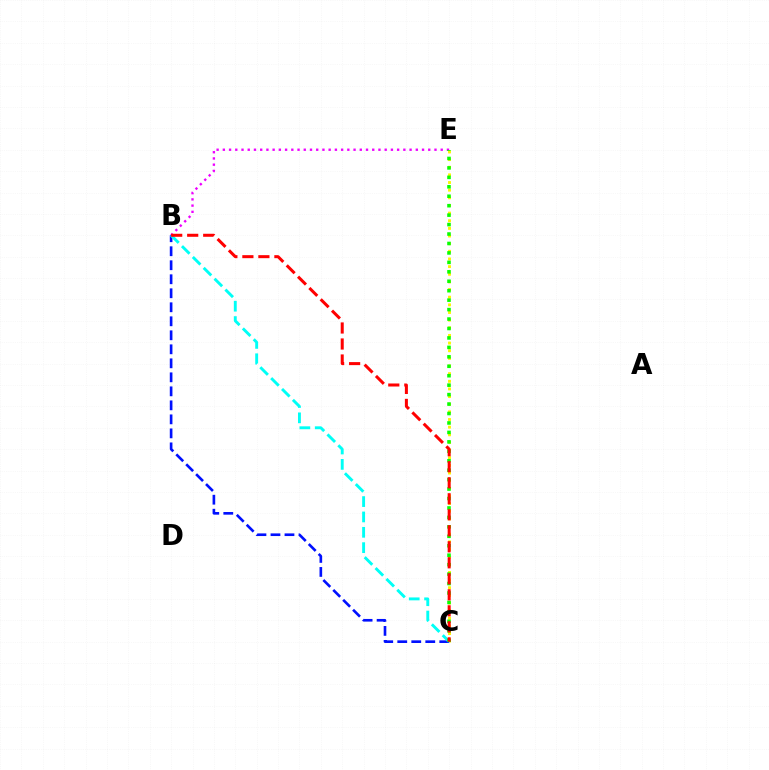{('B', 'E'): [{'color': '#ee00ff', 'line_style': 'dotted', 'thickness': 1.69}], ('C', 'E'): [{'color': '#fcf500', 'line_style': 'dotted', 'thickness': 2.08}, {'color': '#08ff00', 'line_style': 'dotted', 'thickness': 2.57}], ('B', 'C'): [{'color': '#0010ff', 'line_style': 'dashed', 'thickness': 1.9}, {'color': '#00fff6', 'line_style': 'dashed', 'thickness': 2.09}, {'color': '#ff0000', 'line_style': 'dashed', 'thickness': 2.17}]}